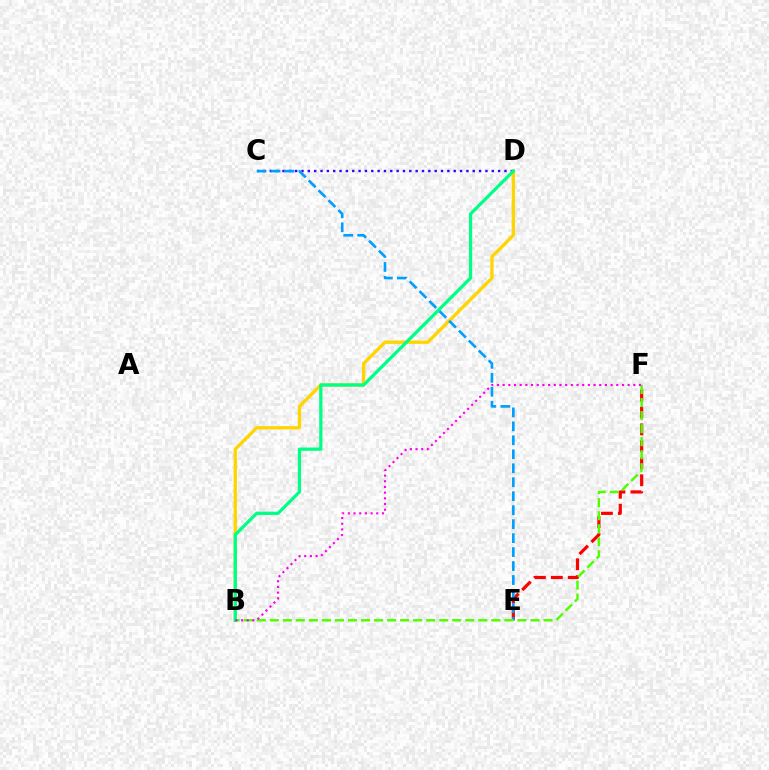{('C', 'D'): [{'color': '#3700ff', 'line_style': 'dotted', 'thickness': 1.72}], ('E', 'F'): [{'color': '#ff0000', 'line_style': 'dashed', 'thickness': 2.3}], ('B', 'D'): [{'color': '#ffd500', 'line_style': 'solid', 'thickness': 2.38}, {'color': '#00ff86', 'line_style': 'solid', 'thickness': 2.34}], ('C', 'E'): [{'color': '#009eff', 'line_style': 'dashed', 'thickness': 1.9}], ('B', 'F'): [{'color': '#4fff00', 'line_style': 'dashed', 'thickness': 1.77}, {'color': '#ff00ed', 'line_style': 'dotted', 'thickness': 1.54}]}